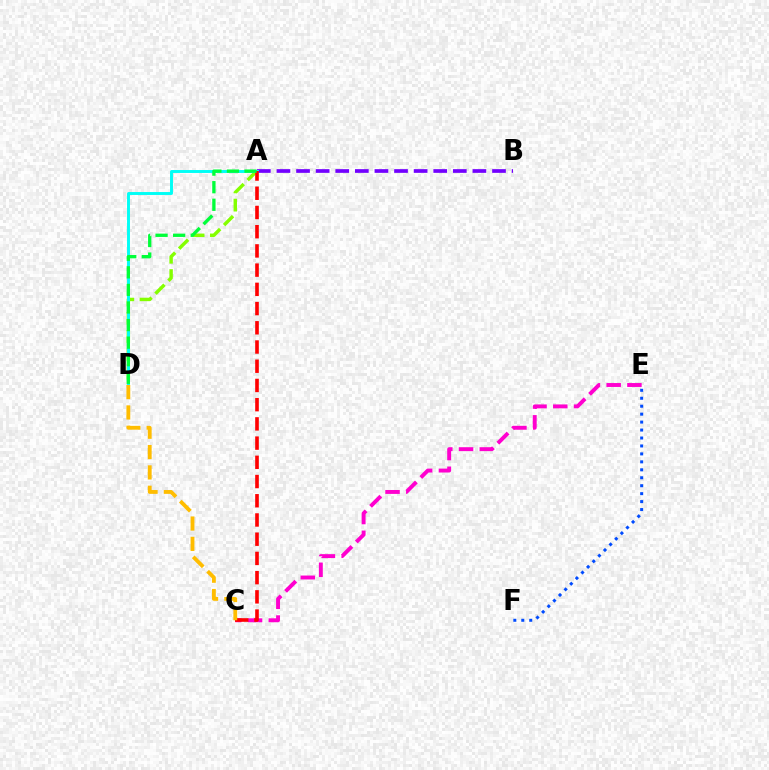{('A', 'D'): [{'color': '#84ff00', 'line_style': 'dashed', 'thickness': 2.48}, {'color': '#00fff6', 'line_style': 'solid', 'thickness': 2.11}, {'color': '#00ff39', 'line_style': 'dashed', 'thickness': 2.39}], ('C', 'E'): [{'color': '#ff00cf', 'line_style': 'dashed', 'thickness': 2.82}], ('A', 'B'): [{'color': '#7200ff', 'line_style': 'dashed', 'thickness': 2.66}], ('A', 'C'): [{'color': '#ff0000', 'line_style': 'dashed', 'thickness': 2.61}], ('E', 'F'): [{'color': '#004bff', 'line_style': 'dotted', 'thickness': 2.16}], ('C', 'D'): [{'color': '#ffbd00', 'line_style': 'dashed', 'thickness': 2.76}]}